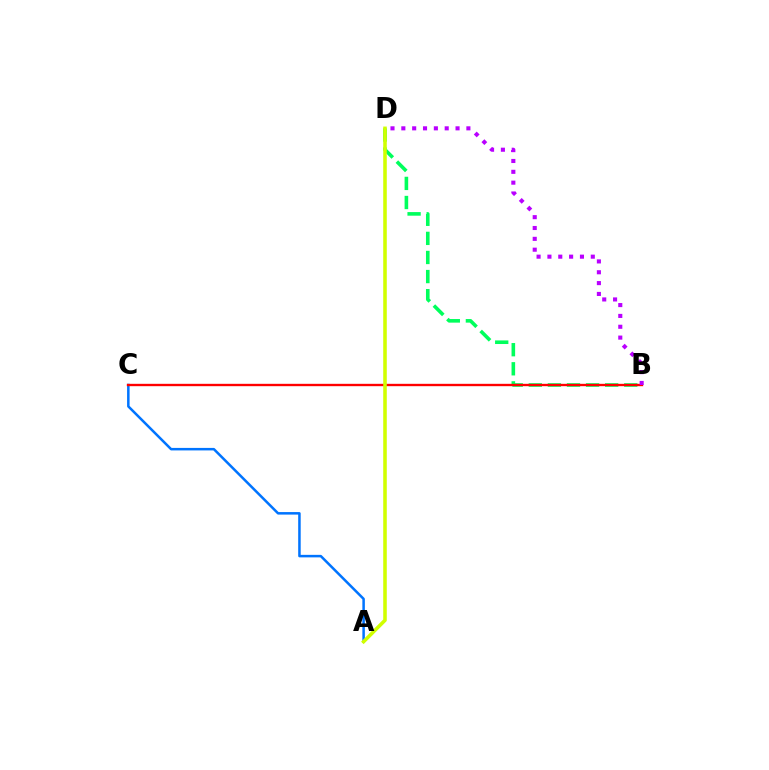{('A', 'C'): [{'color': '#0074ff', 'line_style': 'solid', 'thickness': 1.81}], ('B', 'D'): [{'color': '#00ff5c', 'line_style': 'dashed', 'thickness': 2.59}, {'color': '#b900ff', 'line_style': 'dotted', 'thickness': 2.95}], ('B', 'C'): [{'color': '#ff0000', 'line_style': 'solid', 'thickness': 1.7}], ('A', 'D'): [{'color': '#d1ff00', 'line_style': 'solid', 'thickness': 2.56}]}